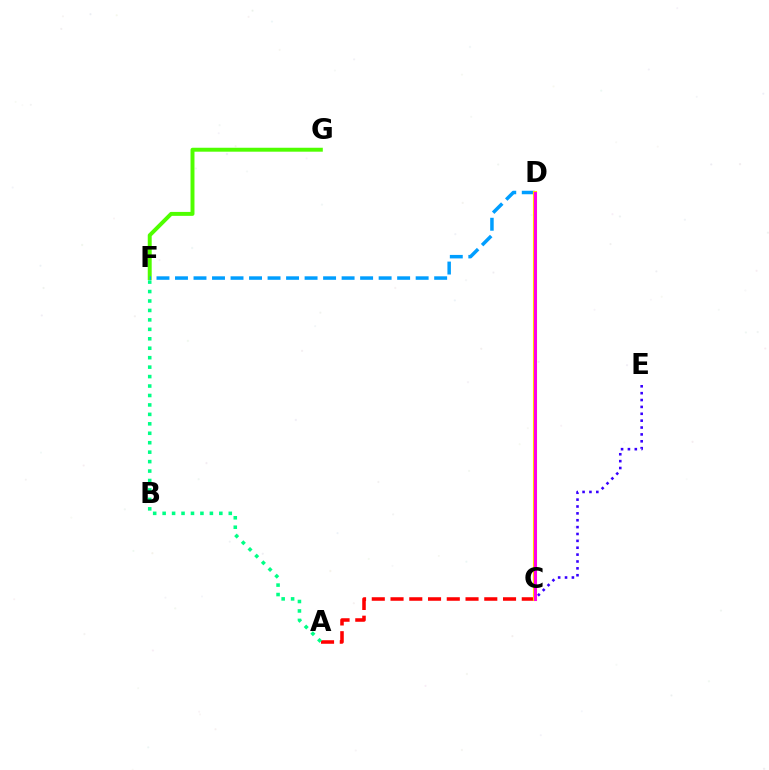{('A', 'C'): [{'color': '#ff0000', 'line_style': 'dashed', 'thickness': 2.55}], ('C', 'E'): [{'color': '#3700ff', 'line_style': 'dotted', 'thickness': 1.87}], ('F', 'G'): [{'color': '#4fff00', 'line_style': 'solid', 'thickness': 2.84}], ('A', 'F'): [{'color': '#00ff86', 'line_style': 'dotted', 'thickness': 2.57}], ('D', 'F'): [{'color': '#009eff', 'line_style': 'dashed', 'thickness': 2.51}], ('C', 'D'): [{'color': '#ffd500', 'line_style': 'solid', 'thickness': 2.98}, {'color': '#ff00ed', 'line_style': 'solid', 'thickness': 2.14}]}